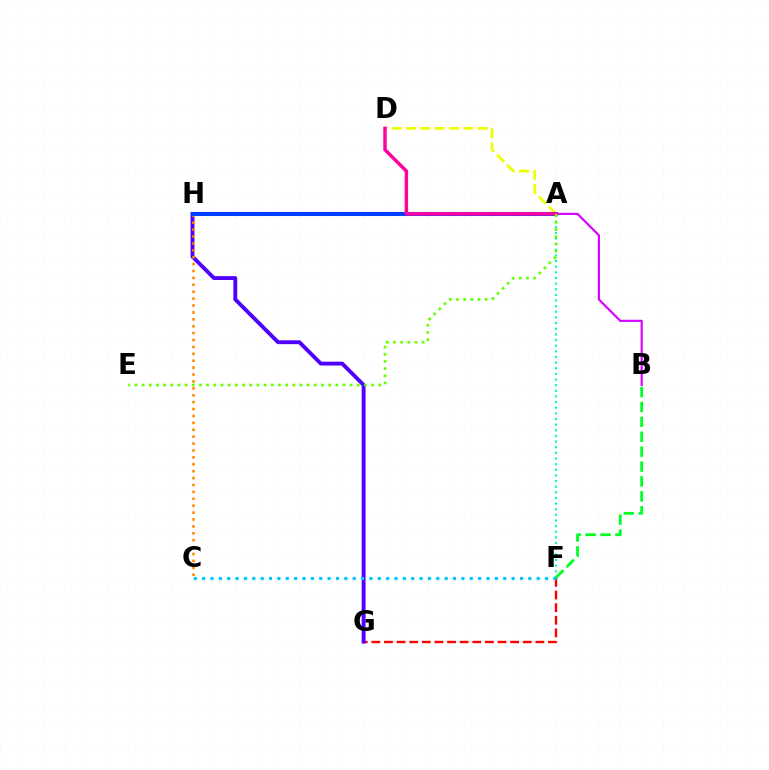{('A', 'F'): [{'color': '#00ffaf', 'line_style': 'dotted', 'thickness': 1.53}], ('F', 'G'): [{'color': '#ff0000', 'line_style': 'dashed', 'thickness': 1.71}], ('A', 'B'): [{'color': '#d600ff', 'line_style': 'solid', 'thickness': 1.55}], ('G', 'H'): [{'color': '#4f00ff', 'line_style': 'solid', 'thickness': 2.79}], ('C', 'H'): [{'color': '#ff8800', 'line_style': 'dotted', 'thickness': 1.88}], ('A', 'D'): [{'color': '#eeff00', 'line_style': 'dashed', 'thickness': 1.95}, {'color': '#ff00a0', 'line_style': 'solid', 'thickness': 2.5}], ('C', 'F'): [{'color': '#00c7ff', 'line_style': 'dotted', 'thickness': 2.27}], ('A', 'H'): [{'color': '#003fff', 'line_style': 'solid', 'thickness': 2.92}], ('A', 'E'): [{'color': '#66ff00', 'line_style': 'dotted', 'thickness': 1.95}], ('B', 'F'): [{'color': '#00ff27', 'line_style': 'dashed', 'thickness': 2.02}]}